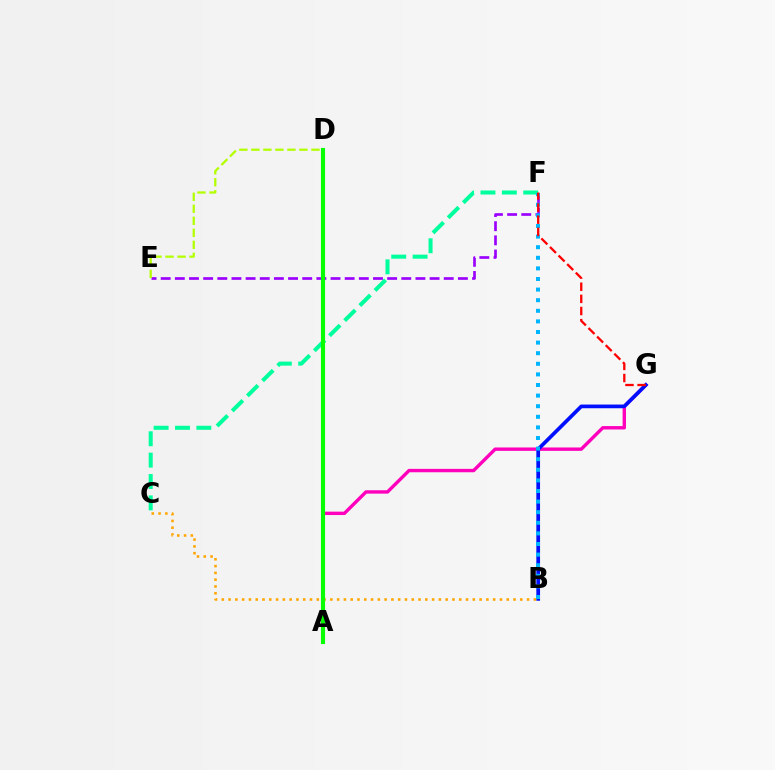{('C', 'F'): [{'color': '#00ff9d', 'line_style': 'dashed', 'thickness': 2.9}], ('E', 'F'): [{'color': '#9b00ff', 'line_style': 'dashed', 'thickness': 1.92}], ('A', 'G'): [{'color': '#ff00bd', 'line_style': 'solid', 'thickness': 2.45}], ('D', 'E'): [{'color': '#b3ff00', 'line_style': 'dashed', 'thickness': 1.63}], ('B', 'G'): [{'color': '#0010ff', 'line_style': 'solid', 'thickness': 2.67}], ('B', 'F'): [{'color': '#00b5ff', 'line_style': 'dotted', 'thickness': 2.88}], ('B', 'C'): [{'color': '#ffa500', 'line_style': 'dotted', 'thickness': 1.84}], ('F', 'G'): [{'color': '#ff0000', 'line_style': 'dashed', 'thickness': 1.65}], ('A', 'D'): [{'color': '#08ff00', 'line_style': 'solid', 'thickness': 2.96}]}